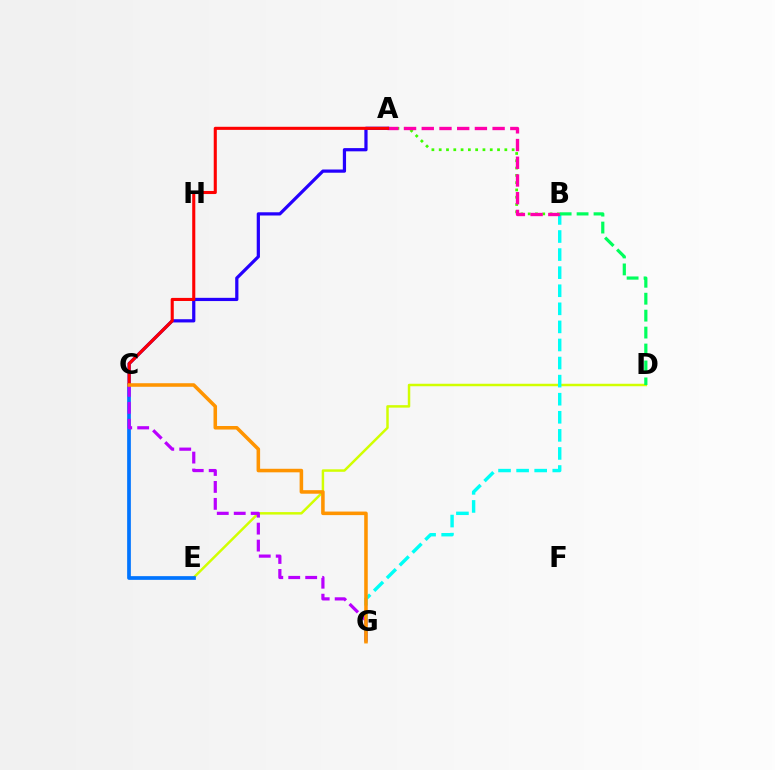{('D', 'E'): [{'color': '#d1ff00', 'line_style': 'solid', 'thickness': 1.78}], ('A', 'B'): [{'color': '#3dff00', 'line_style': 'dotted', 'thickness': 1.98}, {'color': '#ff00ac', 'line_style': 'dashed', 'thickness': 2.41}], ('B', 'G'): [{'color': '#00fff6', 'line_style': 'dashed', 'thickness': 2.46}], ('C', 'E'): [{'color': '#0074ff', 'line_style': 'solid', 'thickness': 2.67}], ('A', 'C'): [{'color': '#2500ff', 'line_style': 'solid', 'thickness': 2.32}, {'color': '#ff0000', 'line_style': 'solid', 'thickness': 2.22}], ('C', 'G'): [{'color': '#b900ff', 'line_style': 'dashed', 'thickness': 2.3}, {'color': '#ff9400', 'line_style': 'solid', 'thickness': 2.56}], ('B', 'D'): [{'color': '#00ff5c', 'line_style': 'dashed', 'thickness': 2.3}]}